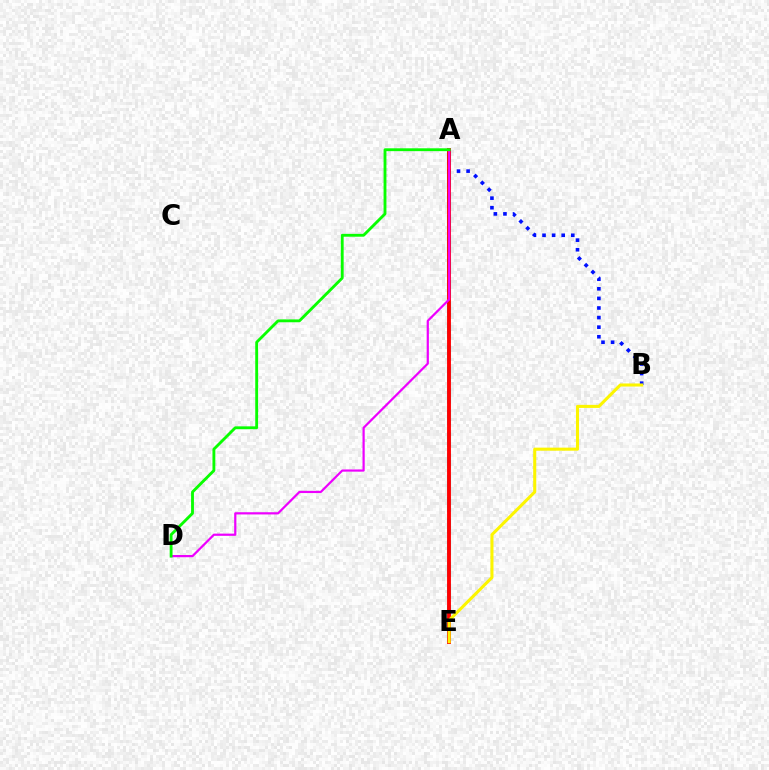{('A', 'B'): [{'color': '#0010ff', 'line_style': 'dotted', 'thickness': 2.6}], ('A', 'E'): [{'color': '#00fff6', 'line_style': 'dashed', 'thickness': 2.94}, {'color': '#ff0000', 'line_style': 'solid', 'thickness': 2.79}], ('A', 'D'): [{'color': '#ee00ff', 'line_style': 'solid', 'thickness': 1.59}, {'color': '#08ff00', 'line_style': 'solid', 'thickness': 2.05}], ('B', 'E'): [{'color': '#fcf500', 'line_style': 'solid', 'thickness': 2.21}]}